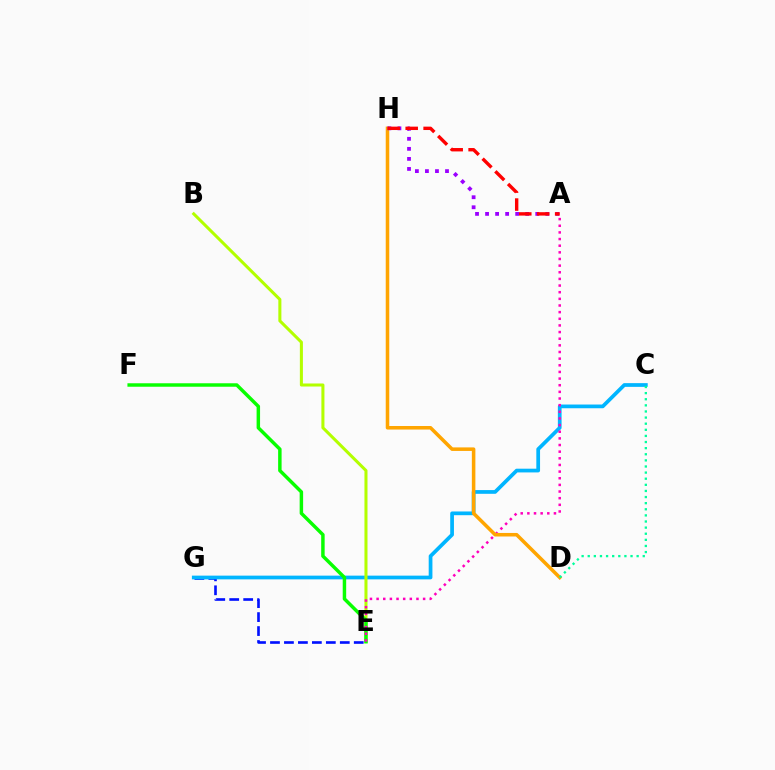{('E', 'G'): [{'color': '#0010ff', 'line_style': 'dashed', 'thickness': 1.9}], ('C', 'G'): [{'color': '#00b5ff', 'line_style': 'solid', 'thickness': 2.68}], ('B', 'E'): [{'color': '#b3ff00', 'line_style': 'solid', 'thickness': 2.19}], ('E', 'F'): [{'color': '#08ff00', 'line_style': 'solid', 'thickness': 2.49}], ('A', 'E'): [{'color': '#ff00bd', 'line_style': 'dotted', 'thickness': 1.81}], ('D', 'H'): [{'color': '#ffa500', 'line_style': 'solid', 'thickness': 2.55}], ('A', 'H'): [{'color': '#9b00ff', 'line_style': 'dotted', 'thickness': 2.73}, {'color': '#ff0000', 'line_style': 'dashed', 'thickness': 2.44}], ('C', 'D'): [{'color': '#00ff9d', 'line_style': 'dotted', 'thickness': 1.66}]}